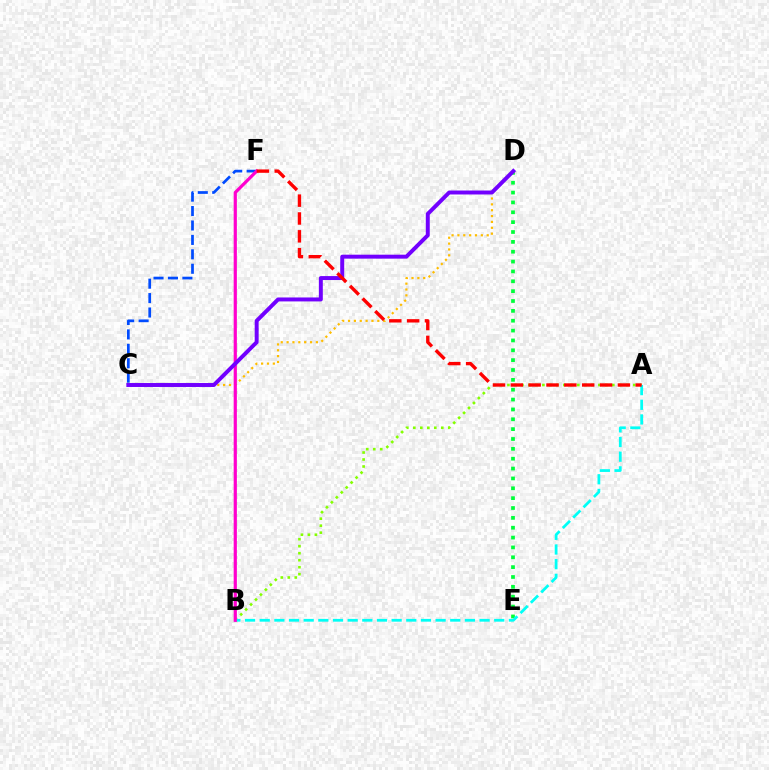{('D', 'E'): [{'color': '#00ff39', 'line_style': 'dotted', 'thickness': 2.68}], ('C', 'F'): [{'color': '#004bff', 'line_style': 'dashed', 'thickness': 1.96}], ('A', 'B'): [{'color': '#84ff00', 'line_style': 'dotted', 'thickness': 1.9}, {'color': '#00fff6', 'line_style': 'dashed', 'thickness': 1.99}], ('C', 'D'): [{'color': '#ffbd00', 'line_style': 'dotted', 'thickness': 1.59}, {'color': '#7200ff', 'line_style': 'solid', 'thickness': 2.85}], ('B', 'F'): [{'color': '#ff00cf', 'line_style': 'solid', 'thickness': 2.3}], ('A', 'F'): [{'color': '#ff0000', 'line_style': 'dashed', 'thickness': 2.42}]}